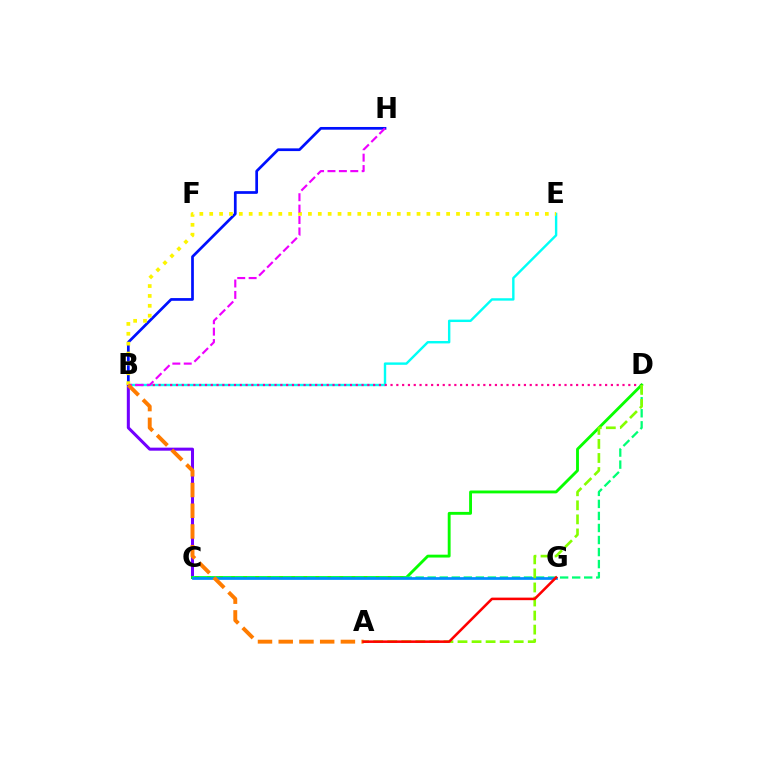{('B', 'E'): [{'color': '#00fff6', 'line_style': 'solid', 'thickness': 1.73}, {'color': '#fcf500', 'line_style': 'dotted', 'thickness': 2.68}], ('B', 'D'): [{'color': '#ff0094', 'line_style': 'dotted', 'thickness': 1.58}], ('B', 'C'): [{'color': '#7200ff', 'line_style': 'solid', 'thickness': 2.18}], ('C', 'D'): [{'color': '#08ff00', 'line_style': 'solid', 'thickness': 2.07}, {'color': '#00ff74', 'line_style': 'dashed', 'thickness': 1.64}], ('B', 'H'): [{'color': '#0010ff', 'line_style': 'solid', 'thickness': 1.96}, {'color': '#ee00ff', 'line_style': 'dashed', 'thickness': 1.55}], ('C', 'G'): [{'color': '#008cff', 'line_style': 'solid', 'thickness': 1.96}], ('A', 'D'): [{'color': '#84ff00', 'line_style': 'dashed', 'thickness': 1.91}], ('A', 'B'): [{'color': '#ff7c00', 'line_style': 'dashed', 'thickness': 2.82}], ('A', 'G'): [{'color': '#ff0000', 'line_style': 'solid', 'thickness': 1.83}]}